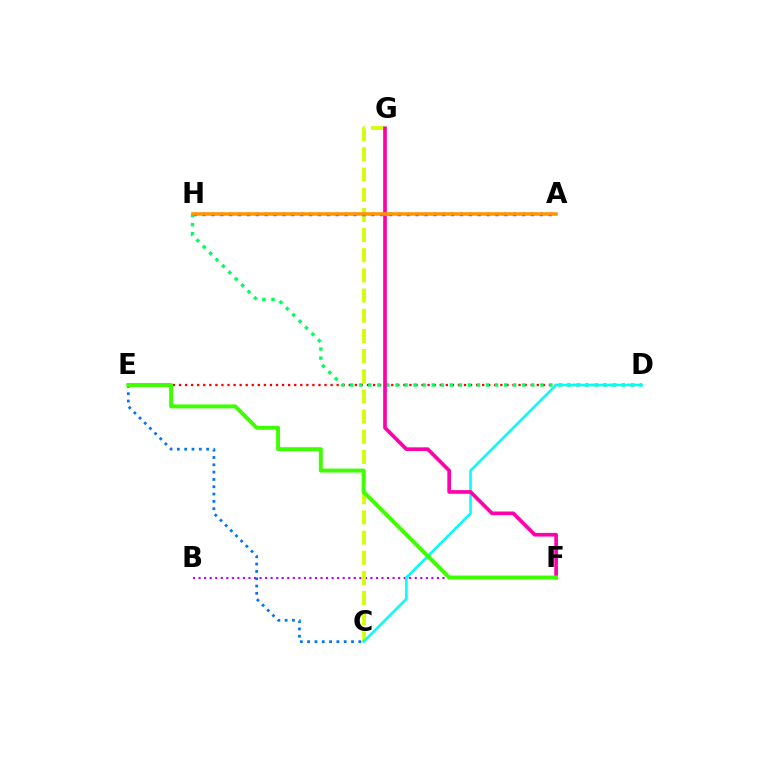{('B', 'F'): [{'color': '#b900ff', 'line_style': 'dotted', 'thickness': 1.51}], ('D', 'E'): [{'color': '#ff0000', 'line_style': 'dotted', 'thickness': 1.65}], ('C', 'G'): [{'color': '#d1ff00', 'line_style': 'dashed', 'thickness': 2.74}], ('A', 'H'): [{'color': '#2500ff', 'line_style': 'dotted', 'thickness': 2.41}, {'color': '#ff9400', 'line_style': 'solid', 'thickness': 2.56}], ('D', 'H'): [{'color': '#00ff5c', 'line_style': 'dotted', 'thickness': 2.46}], ('C', 'D'): [{'color': '#00fff6', 'line_style': 'solid', 'thickness': 1.86}], ('F', 'G'): [{'color': '#ff00ac', 'line_style': 'solid', 'thickness': 2.64}], ('C', 'E'): [{'color': '#0074ff', 'line_style': 'dotted', 'thickness': 1.99}], ('E', 'F'): [{'color': '#3dff00', 'line_style': 'solid', 'thickness': 2.83}]}